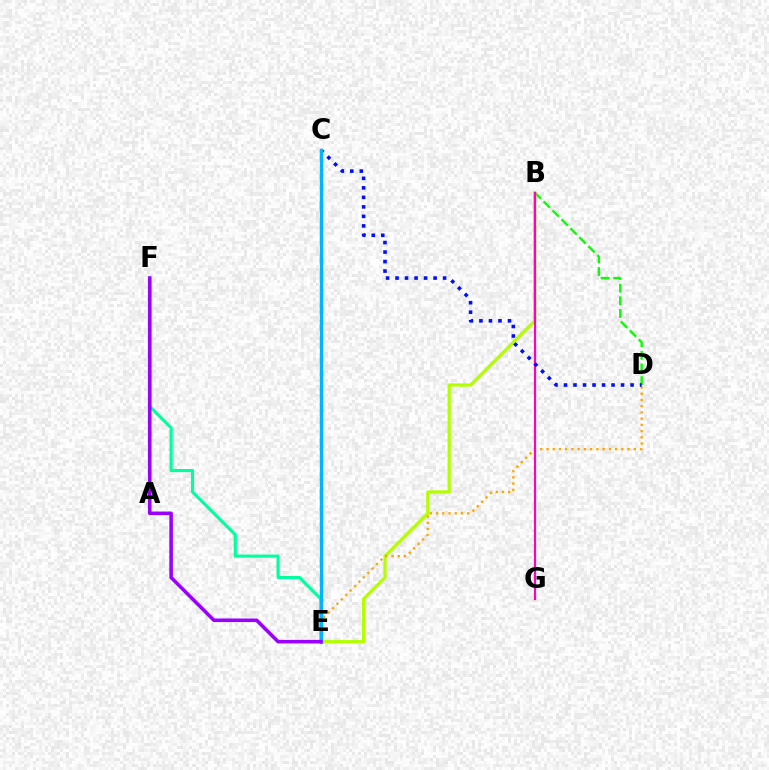{('C', 'E'): [{'color': '#ff0000', 'line_style': 'dashed', 'thickness': 2.3}, {'color': '#00b5ff', 'line_style': 'solid', 'thickness': 2.33}], ('E', 'F'): [{'color': '#00ff9d', 'line_style': 'solid', 'thickness': 2.23}, {'color': '#9b00ff', 'line_style': 'solid', 'thickness': 2.56}], ('B', 'D'): [{'color': '#08ff00', 'line_style': 'dashed', 'thickness': 1.72}], ('B', 'E'): [{'color': '#b3ff00', 'line_style': 'solid', 'thickness': 2.31}], ('D', 'E'): [{'color': '#ffa500', 'line_style': 'dotted', 'thickness': 1.69}], ('B', 'G'): [{'color': '#ff00bd', 'line_style': 'solid', 'thickness': 1.58}], ('C', 'D'): [{'color': '#0010ff', 'line_style': 'dotted', 'thickness': 2.58}]}